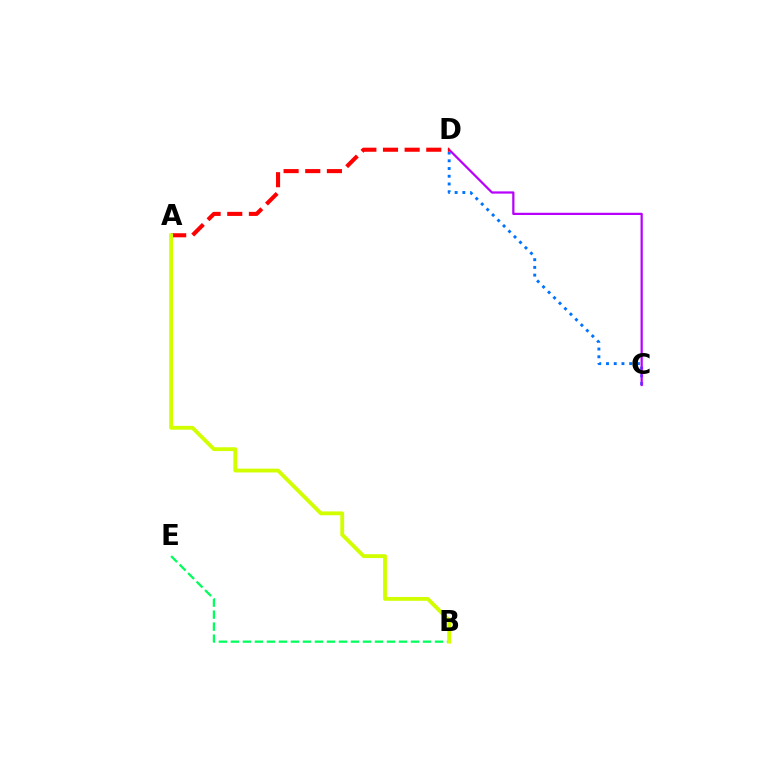{('C', 'D'): [{'color': '#0074ff', 'line_style': 'dotted', 'thickness': 2.1}, {'color': '#b900ff', 'line_style': 'solid', 'thickness': 1.61}], ('B', 'E'): [{'color': '#00ff5c', 'line_style': 'dashed', 'thickness': 1.63}], ('A', 'D'): [{'color': '#ff0000', 'line_style': 'dashed', 'thickness': 2.94}], ('A', 'B'): [{'color': '#d1ff00', 'line_style': 'solid', 'thickness': 2.77}]}